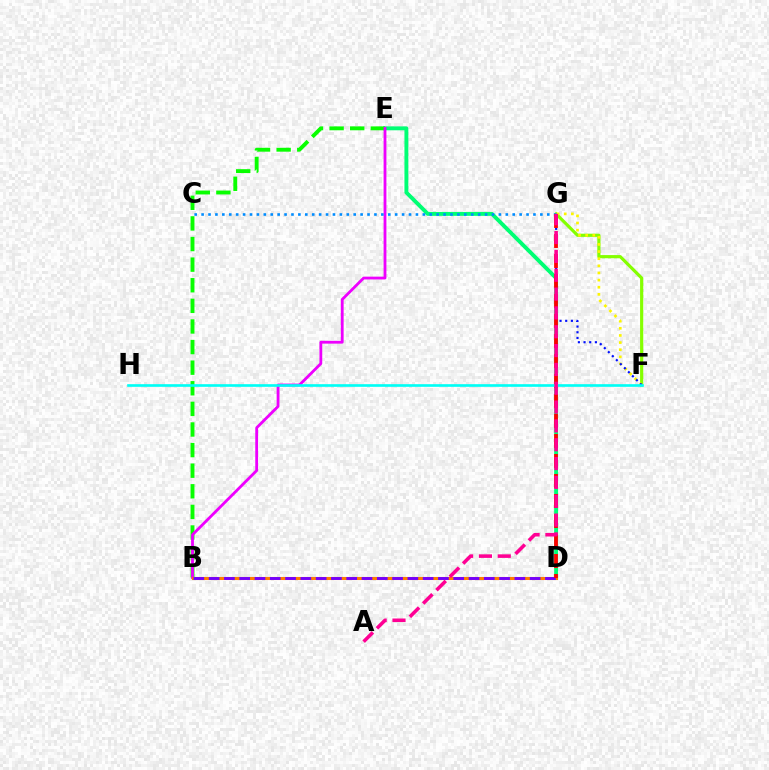{('D', 'E'): [{'color': '#00ff74', 'line_style': 'solid', 'thickness': 2.81}], ('B', 'E'): [{'color': '#08ff00', 'line_style': 'dashed', 'thickness': 2.8}, {'color': '#ee00ff', 'line_style': 'solid', 'thickness': 2.03}], ('F', 'G'): [{'color': '#84ff00', 'line_style': 'solid', 'thickness': 2.29}, {'color': '#fcf500', 'line_style': 'dotted', 'thickness': 1.94}, {'color': '#0010ff', 'line_style': 'dotted', 'thickness': 1.54}], ('B', 'D'): [{'color': '#ff7c00', 'line_style': 'solid', 'thickness': 2.22}, {'color': '#7200ff', 'line_style': 'dashed', 'thickness': 2.08}], ('C', 'G'): [{'color': '#008cff', 'line_style': 'dotted', 'thickness': 1.88}], ('D', 'G'): [{'color': '#ff0000', 'line_style': 'dashed', 'thickness': 2.72}], ('F', 'H'): [{'color': '#00fff6', 'line_style': 'solid', 'thickness': 1.91}], ('A', 'G'): [{'color': '#ff0094', 'line_style': 'dashed', 'thickness': 2.56}]}